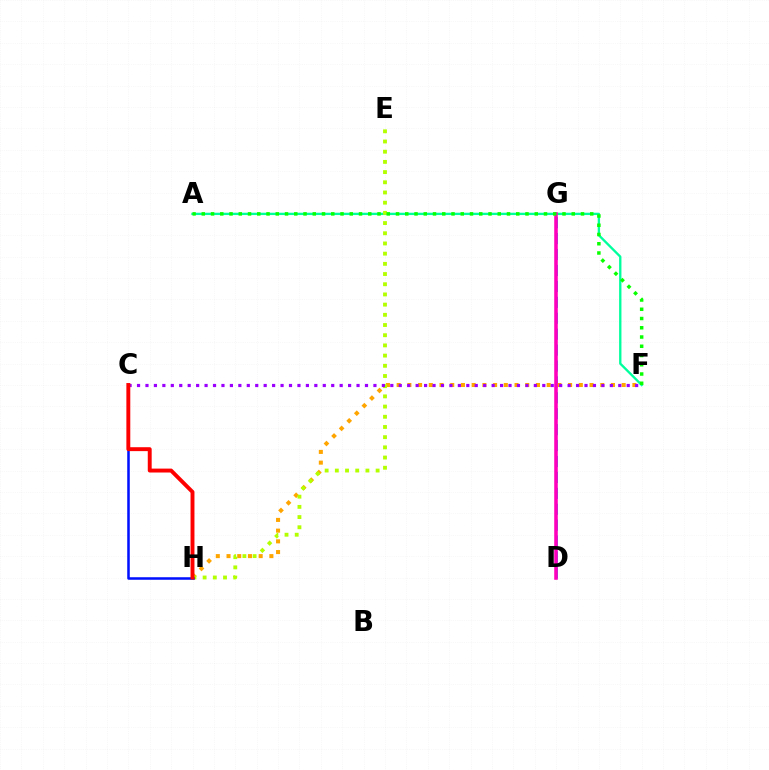{('A', 'F'): [{'color': '#00ff9d', 'line_style': 'solid', 'thickness': 1.68}, {'color': '#08ff00', 'line_style': 'dotted', 'thickness': 2.51}], ('D', 'G'): [{'color': '#00b5ff', 'line_style': 'dashed', 'thickness': 2.16}, {'color': '#ff00bd', 'line_style': 'solid', 'thickness': 2.56}], ('F', 'H'): [{'color': '#ffa500', 'line_style': 'dotted', 'thickness': 2.91}], ('E', 'H'): [{'color': '#b3ff00', 'line_style': 'dotted', 'thickness': 2.77}], ('C', 'F'): [{'color': '#9b00ff', 'line_style': 'dotted', 'thickness': 2.29}], ('C', 'H'): [{'color': '#0010ff', 'line_style': 'solid', 'thickness': 1.82}, {'color': '#ff0000', 'line_style': 'solid', 'thickness': 2.82}]}